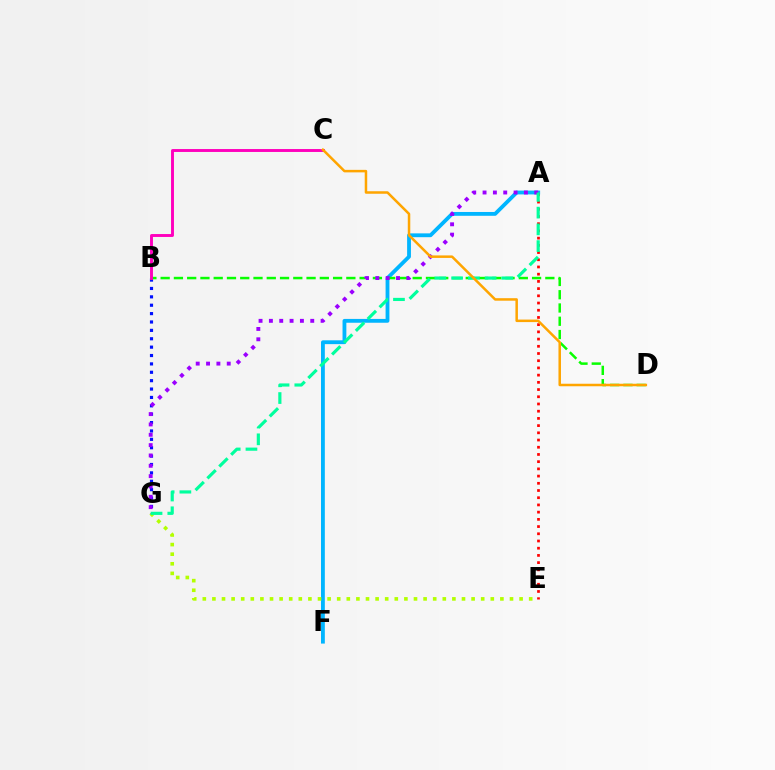{('A', 'F'): [{'color': '#00b5ff', 'line_style': 'solid', 'thickness': 2.75}], ('E', 'G'): [{'color': '#b3ff00', 'line_style': 'dotted', 'thickness': 2.61}], ('B', 'G'): [{'color': '#0010ff', 'line_style': 'dotted', 'thickness': 2.28}], ('B', 'D'): [{'color': '#08ff00', 'line_style': 'dashed', 'thickness': 1.8}], ('A', 'E'): [{'color': '#ff0000', 'line_style': 'dotted', 'thickness': 1.96}], ('A', 'G'): [{'color': '#9b00ff', 'line_style': 'dotted', 'thickness': 2.81}, {'color': '#00ff9d', 'line_style': 'dashed', 'thickness': 2.27}], ('B', 'C'): [{'color': '#ff00bd', 'line_style': 'solid', 'thickness': 2.1}], ('C', 'D'): [{'color': '#ffa500', 'line_style': 'solid', 'thickness': 1.81}]}